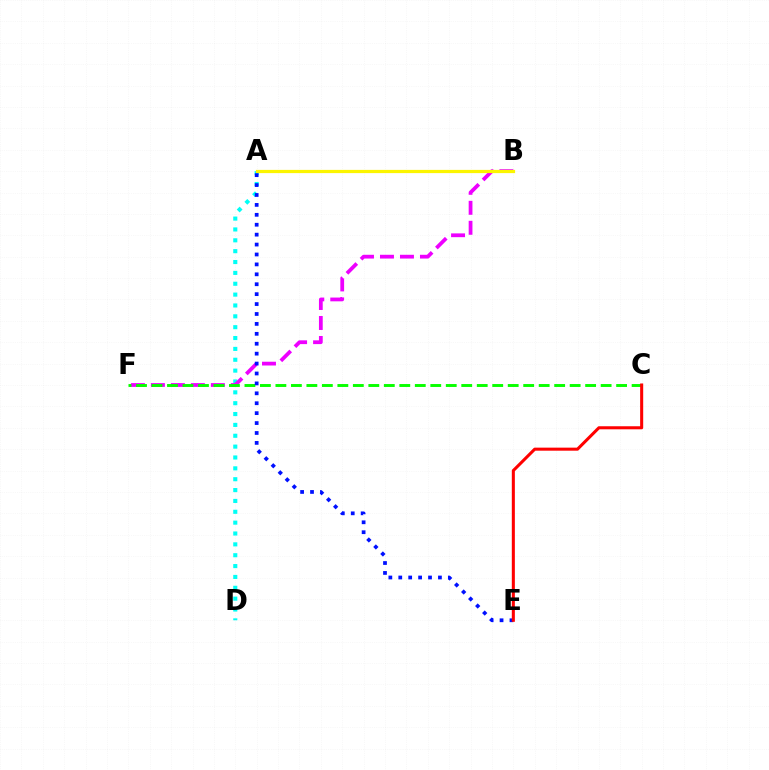{('A', 'D'): [{'color': '#00fff6', 'line_style': 'dotted', 'thickness': 2.95}], ('B', 'F'): [{'color': '#ee00ff', 'line_style': 'dashed', 'thickness': 2.72}], ('C', 'F'): [{'color': '#08ff00', 'line_style': 'dashed', 'thickness': 2.1}], ('A', 'B'): [{'color': '#fcf500', 'line_style': 'solid', 'thickness': 2.32}], ('A', 'E'): [{'color': '#0010ff', 'line_style': 'dotted', 'thickness': 2.69}], ('C', 'E'): [{'color': '#ff0000', 'line_style': 'solid', 'thickness': 2.2}]}